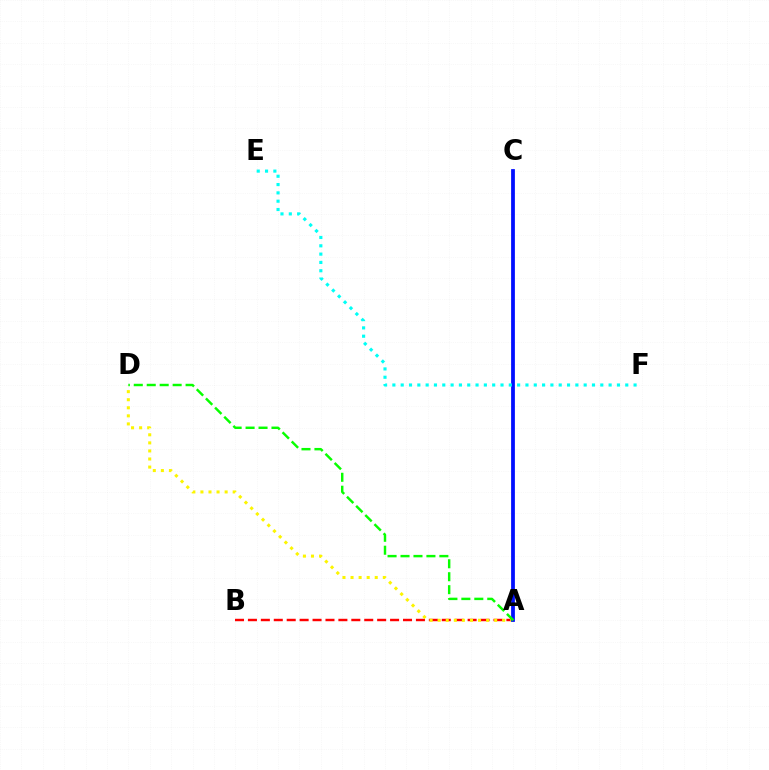{('A', 'C'): [{'color': '#ee00ff', 'line_style': 'solid', 'thickness': 1.69}, {'color': '#0010ff', 'line_style': 'solid', 'thickness': 2.7}], ('A', 'B'): [{'color': '#ff0000', 'line_style': 'dashed', 'thickness': 1.76}], ('A', 'D'): [{'color': '#fcf500', 'line_style': 'dotted', 'thickness': 2.19}, {'color': '#08ff00', 'line_style': 'dashed', 'thickness': 1.76}], ('E', 'F'): [{'color': '#00fff6', 'line_style': 'dotted', 'thickness': 2.26}]}